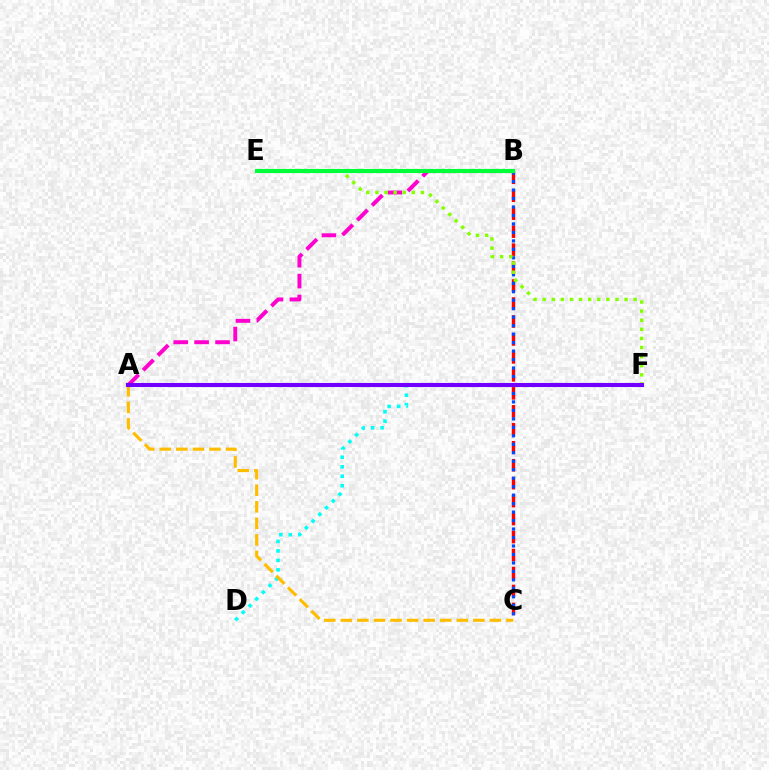{('B', 'C'): [{'color': '#ff0000', 'line_style': 'dashed', 'thickness': 2.44}, {'color': '#004bff', 'line_style': 'dotted', 'thickness': 2.3}], ('D', 'F'): [{'color': '#00fff6', 'line_style': 'dotted', 'thickness': 2.58}], ('A', 'B'): [{'color': '#ff00cf', 'line_style': 'dashed', 'thickness': 2.84}], ('E', 'F'): [{'color': '#84ff00', 'line_style': 'dotted', 'thickness': 2.47}], ('A', 'C'): [{'color': '#ffbd00', 'line_style': 'dashed', 'thickness': 2.25}], ('A', 'F'): [{'color': '#7200ff', 'line_style': 'solid', 'thickness': 2.94}], ('B', 'E'): [{'color': '#00ff39', 'line_style': 'solid', 'thickness': 2.97}]}